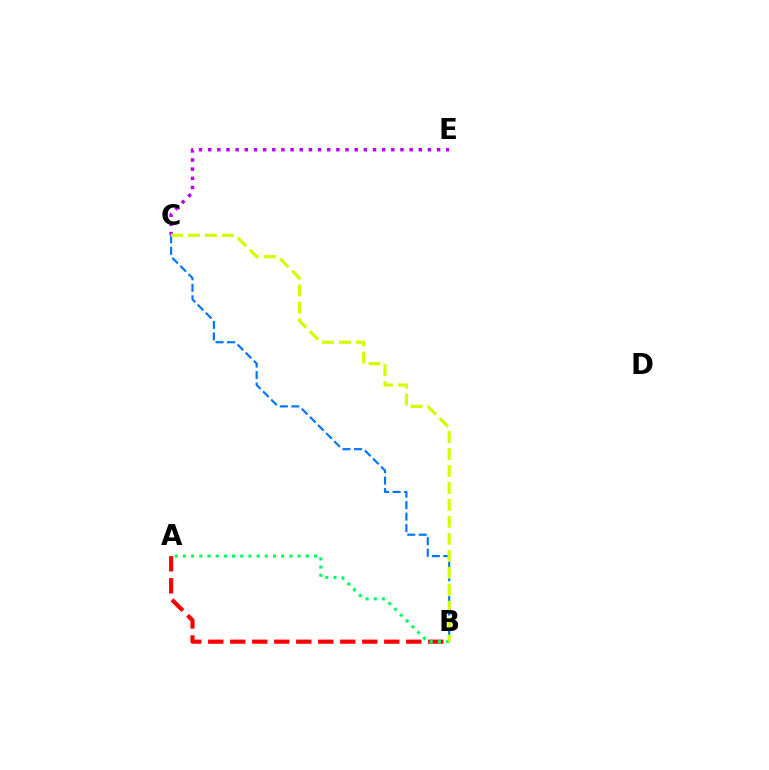{('B', 'C'): [{'color': '#0074ff', 'line_style': 'dashed', 'thickness': 1.56}, {'color': '#d1ff00', 'line_style': 'dashed', 'thickness': 2.3}], ('A', 'B'): [{'color': '#ff0000', 'line_style': 'dashed', 'thickness': 2.99}, {'color': '#00ff5c', 'line_style': 'dotted', 'thickness': 2.22}], ('C', 'E'): [{'color': '#b900ff', 'line_style': 'dotted', 'thickness': 2.49}]}